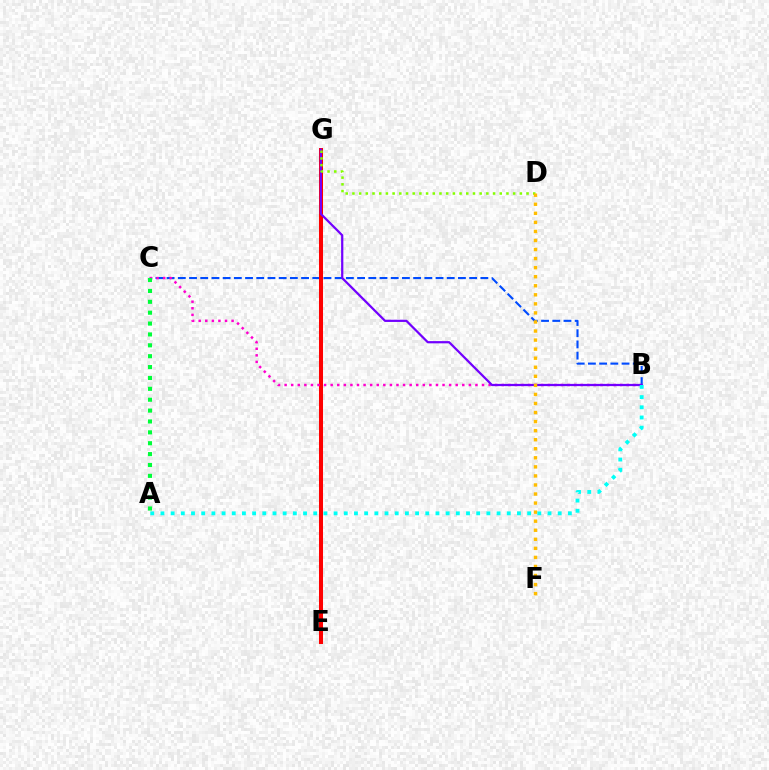{('B', 'C'): [{'color': '#004bff', 'line_style': 'dashed', 'thickness': 1.52}, {'color': '#ff00cf', 'line_style': 'dotted', 'thickness': 1.79}], ('E', 'G'): [{'color': '#ff0000', 'line_style': 'solid', 'thickness': 2.9}], ('B', 'G'): [{'color': '#7200ff', 'line_style': 'solid', 'thickness': 1.6}], ('D', 'G'): [{'color': '#84ff00', 'line_style': 'dotted', 'thickness': 1.82}], ('A', 'C'): [{'color': '#00ff39', 'line_style': 'dotted', 'thickness': 2.96}], ('D', 'F'): [{'color': '#ffbd00', 'line_style': 'dotted', 'thickness': 2.46}], ('A', 'B'): [{'color': '#00fff6', 'line_style': 'dotted', 'thickness': 2.77}]}